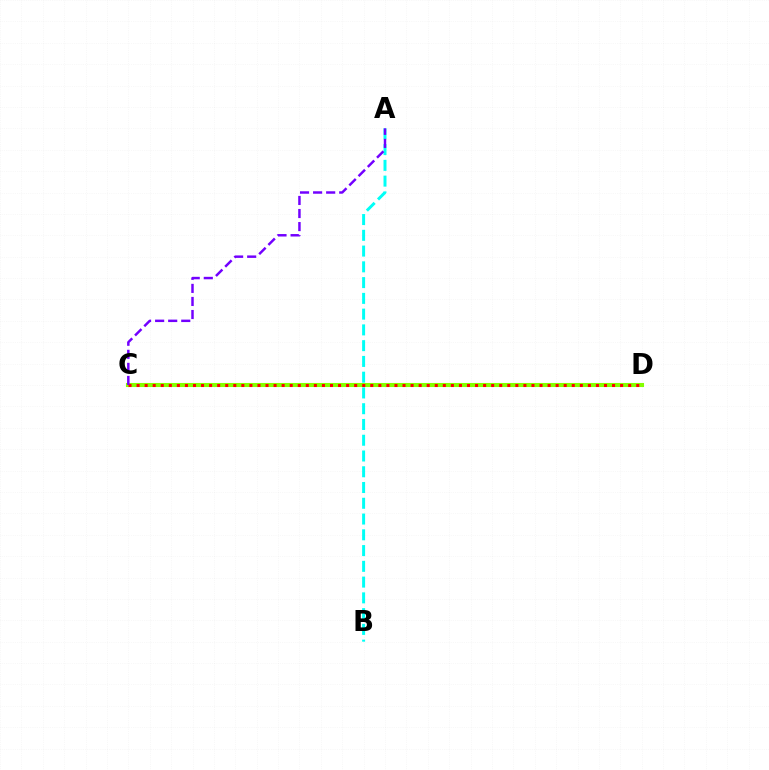{('C', 'D'): [{'color': '#84ff00', 'line_style': 'solid', 'thickness': 2.94}, {'color': '#ff0000', 'line_style': 'dotted', 'thickness': 2.19}], ('A', 'B'): [{'color': '#00fff6', 'line_style': 'dashed', 'thickness': 2.14}], ('A', 'C'): [{'color': '#7200ff', 'line_style': 'dashed', 'thickness': 1.77}]}